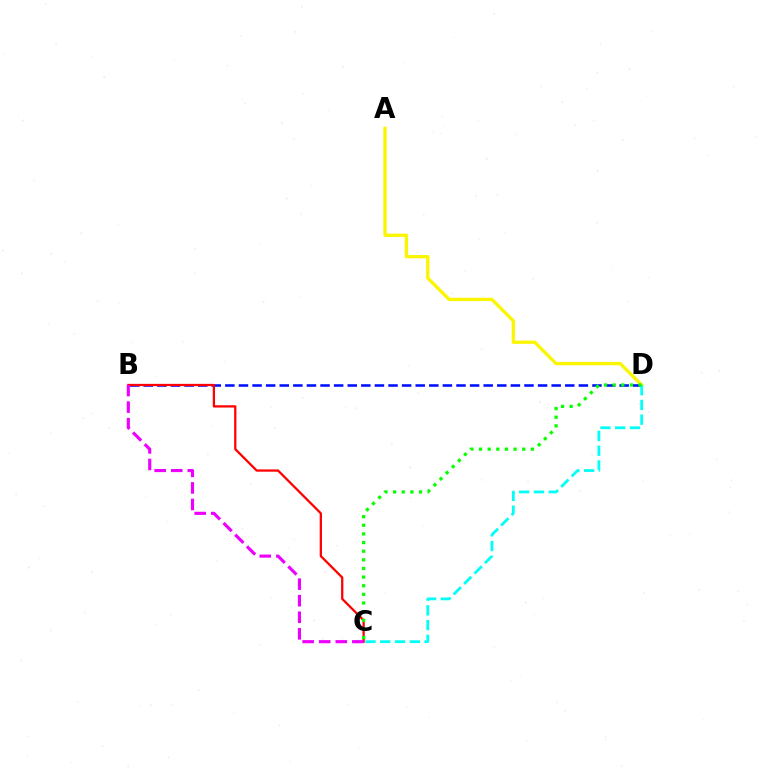{('B', 'D'): [{'color': '#0010ff', 'line_style': 'dashed', 'thickness': 1.85}], ('A', 'D'): [{'color': '#fcf500', 'line_style': 'solid', 'thickness': 2.37}], ('B', 'C'): [{'color': '#ff0000', 'line_style': 'solid', 'thickness': 1.64}, {'color': '#ee00ff', 'line_style': 'dashed', 'thickness': 2.25}], ('C', 'D'): [{'color': '#00fff6', 'line_style': 'dashed', 'thickness': 2.01}, {'color': '#08ff00', 'line_style': 'dotted', 'thickness': 2.35}]}